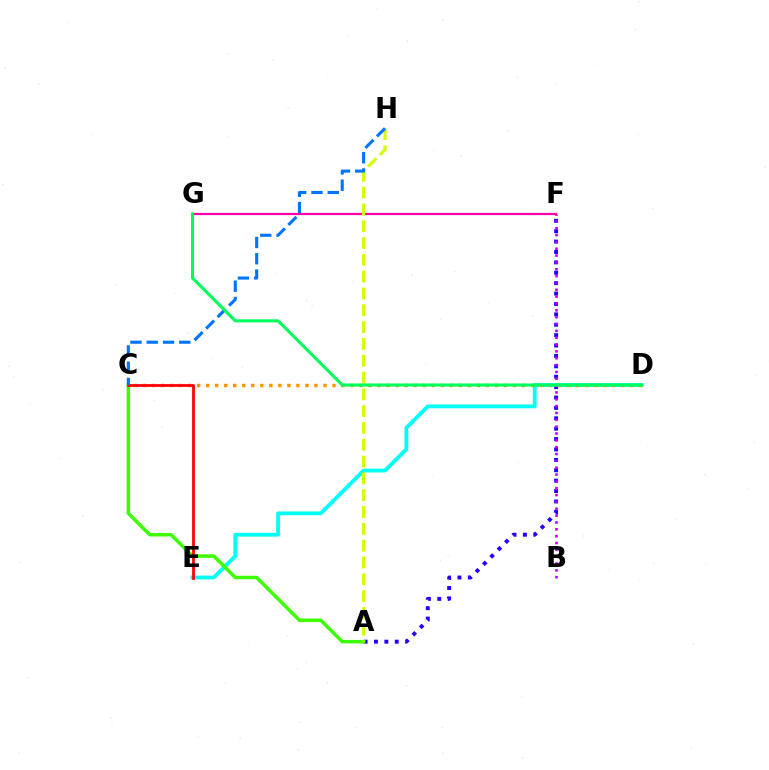{('A', 'F'): [{'color': '#2500ff', 'line_style': 'dotted', 'thickness': 2.82}], ('D', 'E'): [{'color': '#00fff6', 'line_style': 'solid', 'thickness': 2.73}], ('B', 'F'): [{'color': '#b900ff', 'line_style': 'dotted', 'thickness': 1.86}], ('F', 'G'): [{'color': '#ff00ac', 'line_style': 'solid', 'thickness': 1.61}], ('C', 'D'): [{'color': '#ff9400', 'line_style': 'dotted', 'thickness': 2.45}], ('A', 'C'): [{'color': '#3dff00', 'line_style': 'solid', 'thickness': 2.52}], ('A', 'H'): [{'color': '#d1ff00', 'line_style': 'dashed', 'thickness': 2.28}], ('C', 'E'): [{'color': '#ff0000', 'line_style': 'solid', 'thickness': 1.99}], ('C', 'H'): [{'color': '#0074ff', 'line_style': 'dashed', 'thickness': 2.21}], ('D', 'G'): [{'color': '#00ff5c', 'line_style': 'solid', 'thickness': 2.22}]}